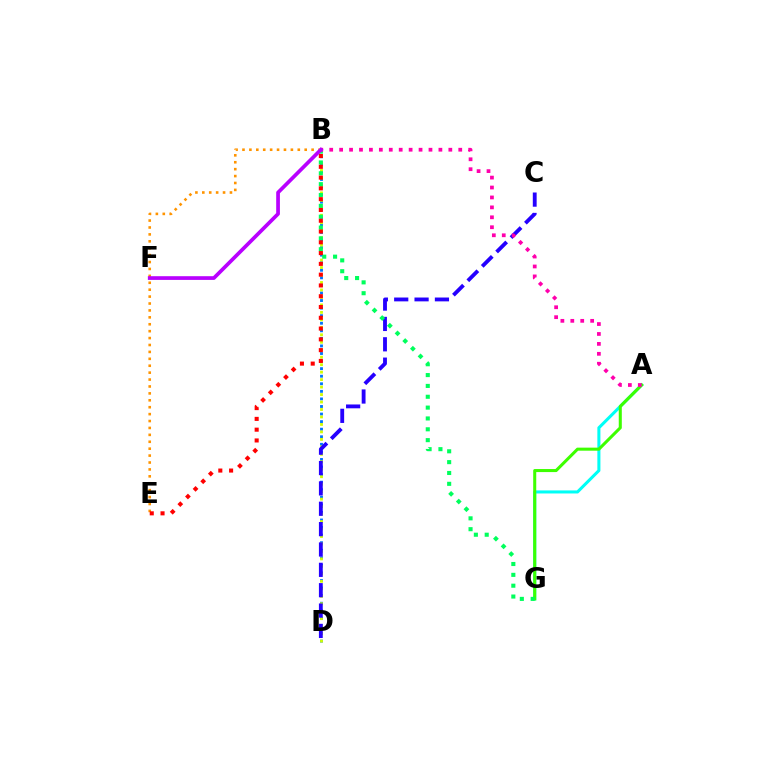{('B', 'D'): [{'color': '#0074ff', 'line_style': 'dotted', 'thickness': 2.06}, {'color': '#d1ff00', 'line_style': 'dotted', 'thickness': 2.03}], ('B', 'E'): [{'color': '#ff9400', 'line_style': 'dotted', 'thickness': 1.88}, {'color': '#ff0000', 'line_style': 'dotted', 'thickness': 2.93}], ('A', 'G'): [{'color': '#00fff6', 'line_style': 'solid', 'thickness': 2.2}, {'color': '#3dff00', 'line_style': 'solid', 'thickness': 2.2}], ('C', 'D'): [{'color': '#2500ff', 'line_style': 'dashed', 'thickness': 2.77}], ('B', 'G'): [{'color': '#00ff5c', 'line_style': 'dotted', 'thickness': 2.95}], ('A', 'B'): [{'color': '#ff00ac', 'line_style': 'dotted', 'thickness': 2.7}], ('B', 'F'): [{'color': '#b900ff', 'line_style': 'solid', 'thickness': 2.67}]}